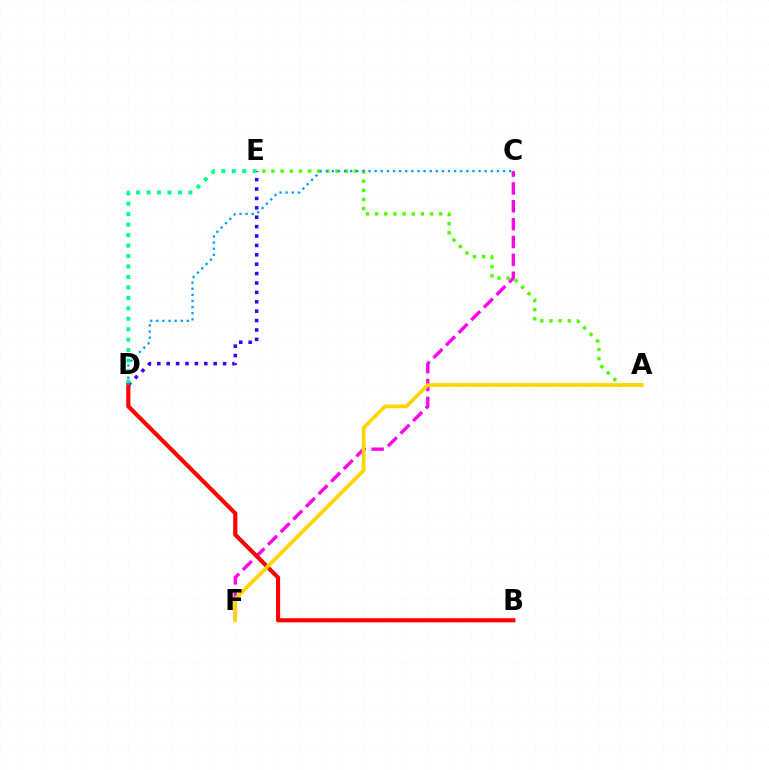{('C', 'F'): [{'color': '#ff00ed', 'line_style': 'dashed', 'thickness': 2.42}], ('D', 'E'): [{'color': '#3700ff', 'line_style': 'dotted', 'thickness': 2.55}, {'color': '#00ff86', 'line_style': 'dotted', 'thickness': 2.84}], ('A', 'E'): [{'color': '#4fff00', 'line_style': 'dotted', 'thickness': 2.49}], ('B', 'D'): [{'color': '#ff0000', 'line_style': 'solid', 'thickness': 2.98}], ('C', 'D'): [{'color': '#009eff', 'line_style': 'dotted', 'thickness': 1.66}], ('A', 'F'): [{'color': '#ffd500', 'line_style': 'solid', 'thickness': 2.71}]}